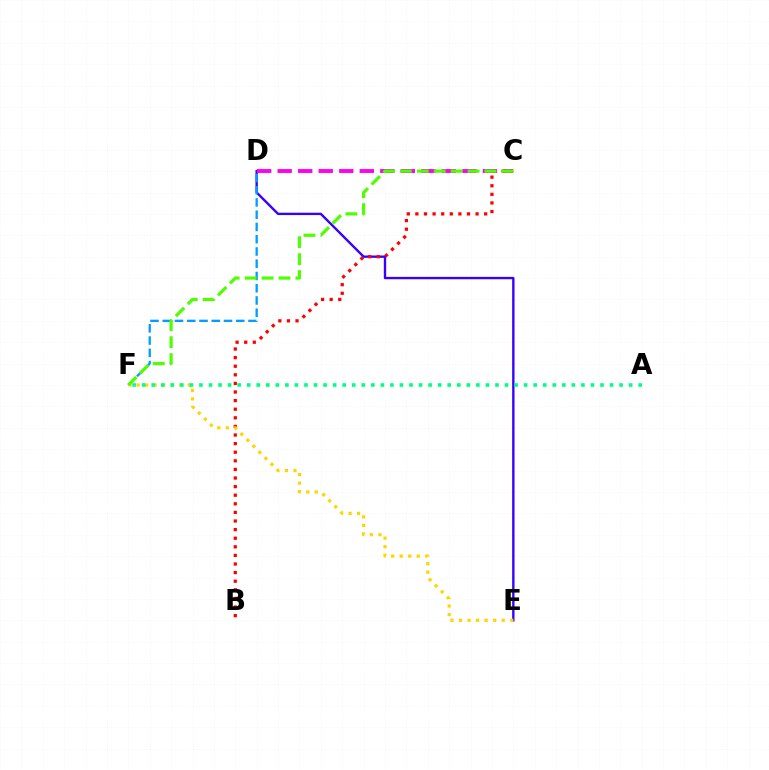{('D', 'E'): [{'color': '#3700ff', 'line_style': 'solid', 'thickness': 1.71}], ('D', 'F'): [{'color': '#009eff', 'line_style': 'dashed', 'thickness': 1.66}], ('C', 'D'): [{'color': '#ff00ed', 'line_style': 'dashed', 'thickness': 2.79}], ('B', 'C'): [{'color': '#ff0000', 'line_style': 'dotted', 'thickness': 2.34}], ('E', 'F'): [{'color': '#ffd500', 'line_style': 'dotted', 'thickness': 2.32}], ('C', 'F'): [{'color': '#4fff00', 'line_style': 'dashed', 'thickness': 2.3}], ('A', 'F'): [{'color': '#00ff86', 'line_style': 'dotted', 'thickness': 2.59}]}